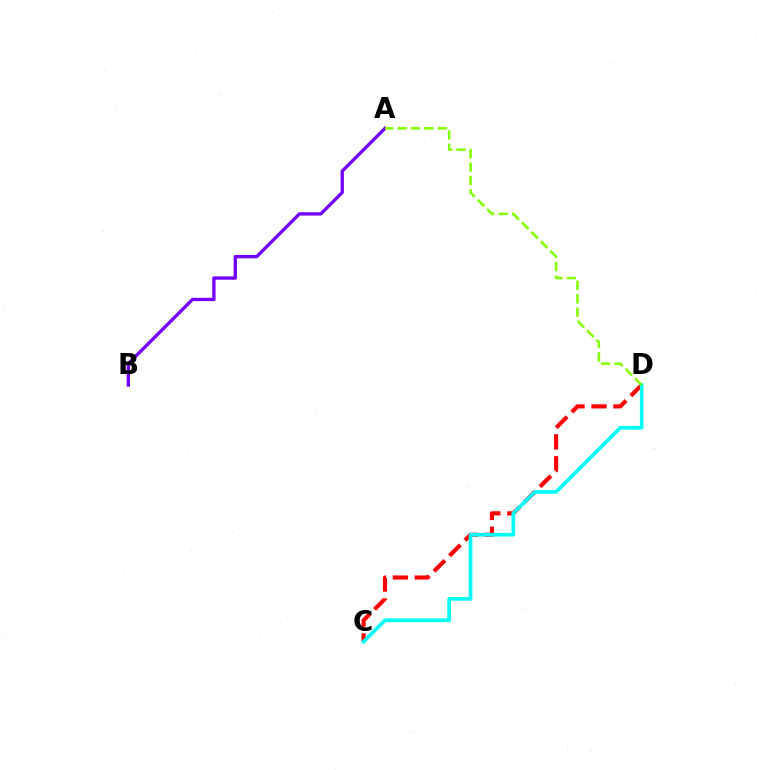{('C', 'D'): [{'color': '#ff0000', 'line_style': 'dashed', 'thickness': 2.98}, {'color': '#00fff6', 'line_style': 'solid', 'thickness': 2.65}], ('A', 'B'): [{'color': '#7200ff', 'line_style': 'solid', 'thickness': 2.39}], ('A', 'D'): [{'color': '#84ff00', 'line_style': 'dashed', 'thickness': 1.82}]}